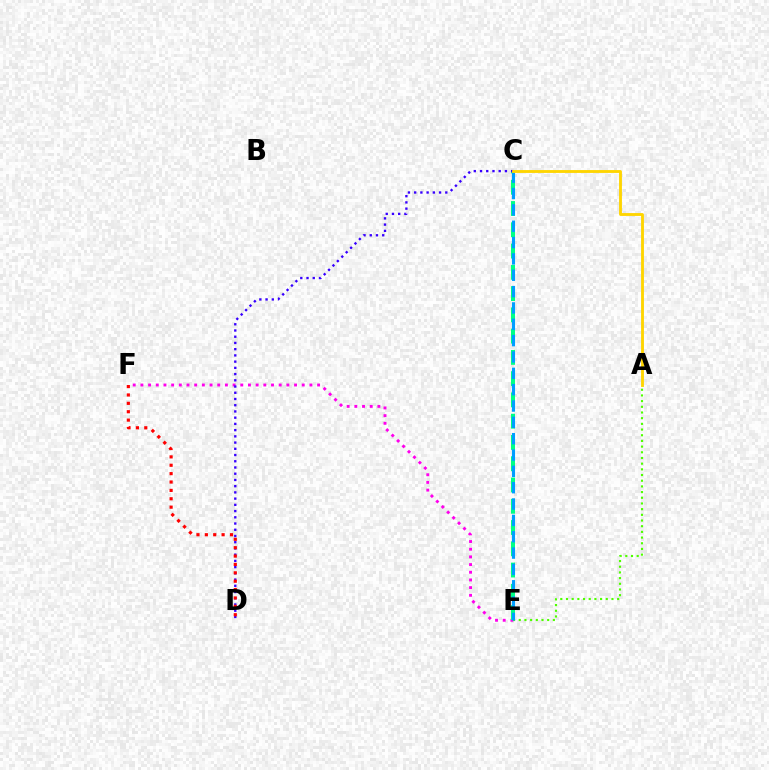{('E', 'F'): [{'color': '#ff00ed', 'line_style': 'dotted', 'thickness': 2.09}], ('A', 'E'): [{'color': '#4fff00', 'line_style': 'dotted', 'thickness': 1.54}], ('C', 'E'): [{'color': '#00ff86', 'line_style': 'dashed', 'thickness': 2.89}, {'color': '#009eff', 'line_style': 'dashed', 'thickness': 2.22}], ('C', 'D'): [{'color': '#3700ff', 'line_style': 'dotted', 'thickness': 1.69}], ('D', 'F'): [{'color': '#ff0000', 'line_style': 'dotted', 'thickness': 2.28}], ('A', 'C'): [{'color': '#ffd500', 'line_style': 'solid', 'thickness': 2.05}]}